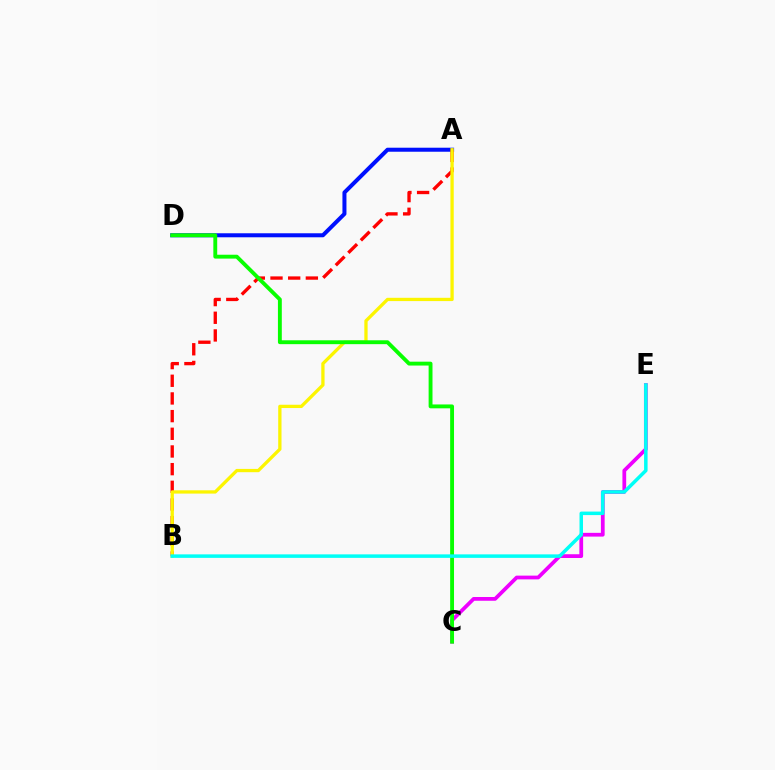{('C', 'E'): [{'color': '#ee00ff', 'line_style': 'solid', 'thickness': 2.7}], ('A', 'D'): [{'color': '#0010ff', 'line_style': 'solid', 'thickness': 2.89}], ('A', 'B'): [{'color': '#ff0000', 'line_style': 'dashed', 'thickness': 2.4}, {'color': '#fcf500', 'line_style': 'solid', 'thickness': 2.37}], ('C', 'D'): [{'color': '#08ff00', 'line_style': 'solid', 'thickness': 2.79}], ('B', 'E'): [{'color': '#00fff6', 'line_style': 'solid', 'thickness': 2.52}]}